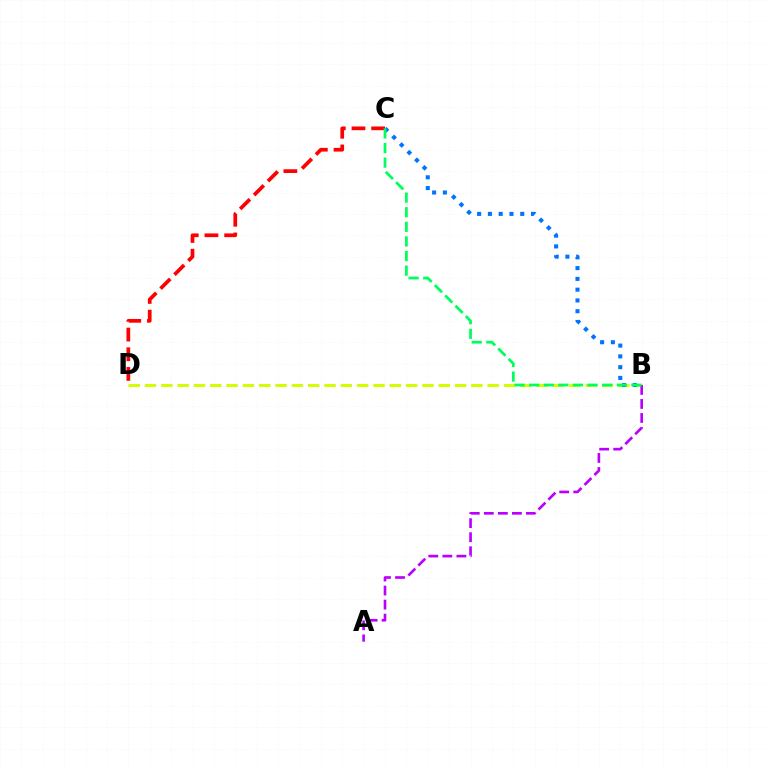{('B', 'D'): [{'color': '#d1ff00', 'line_style': 'dashed', 'thickness': 2.22}], ('B', 'C'): [{'color': '#0074ff', 'line_style': 'dotted', 'thickness': 2.93}, {'color': '#00ff5c', 'line_style': 'dashed', 'thickness': 1.98}], ('A', 'B'): [{'color': '#b900ff', 'line_style': 'dashed', 'thickness': 1.91}], ('C', 'D'): [{'color': '#ff0000', 'line_style': 'dashed', 'thickness': 2.67}]}